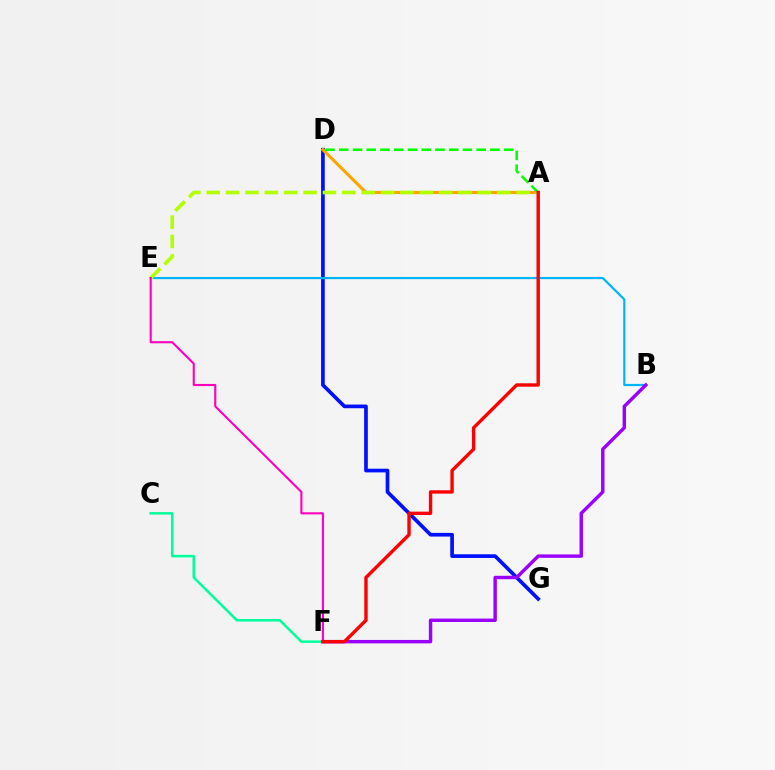{('D', 'G'): [{'color': '#0010ff', 'line_style': 'solid', 'thickness': 2.65}], ('B', 'E'): [{'color': '#00b5ff', 'line_style': 'solid', 'thickness': 1.58}], ('A', 'D'): [{'color': '#ffa500', 'line_style': 'solid', 'thickness': 2.24}, {'color': '#08ff00', 'line_style': 'dashed', 'thickness': 1.87}], ('A', 'E'): [{'color': '#b3ff00', 'line_style': 'dashed', 'thickness': 2.63}], ('B', 'F'): [{'color': '#9b00ff', 'line_style': 'solid', 'thickness': 2.47}], ('C', 'F'): [{'color': '#00ff9d', 'line_style': 'solid', 'thickness': 1.8}], ('E', 'F'): [{'color': '#ff00bd', 'line_style': 'solid', 'thickness': 1.52}], ('A', 'F'): [{'color': '#ff0000', 'line_style': 'solid', 'thickness': 2.44}]}